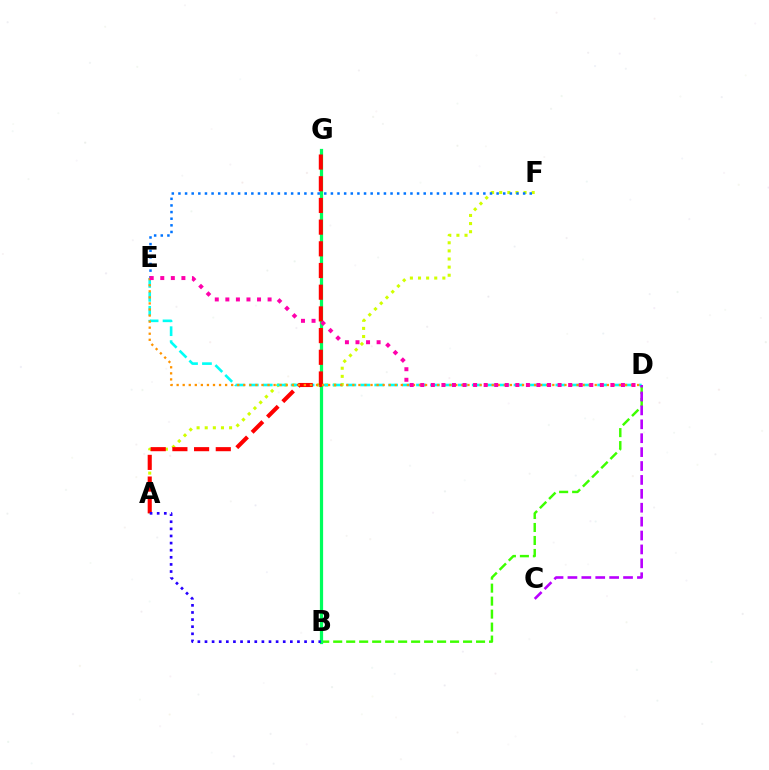{('B', 'D'): [{'color': '#3dff00', 'line_style': 'dashed', 'thickness': 1.76}], ('A', 'F'): [{'color': '#d1ff00', 'line_style': 'dotted', 'thickness': 2.21}], ('D', 'E'): [{'color': '#00fff6', 'line_style': 'dashed', 'thickness': 1.89}, {'color': '#ff9400', 'line_style': 'dotted', 'thickness': 1.65}, {'color': '#ff00ac', 'line_style': 'dotted', 'thickness': 2.87}], ('C', 'D'): [{'color': '#b900ff', 'line_style': 'dashed', 'thickness': 1.89}], ('B', 'G'): [{'color': '#00ff5c', 'line_style': 'solid', 'thickness': 2.32}], ('A', 'G'): [{'color': '#ff0000', 'line_style': 'dashed', 'thickness': 2.95}], ('E', 'F'): [{'color': '#0074ff', 'line_style': 'dotted', 'thickness': 1.8}], ('A', 'B'): [{'color': '#2500ff', 'line_style': 'dotted', 'thickness': 1.93}]}